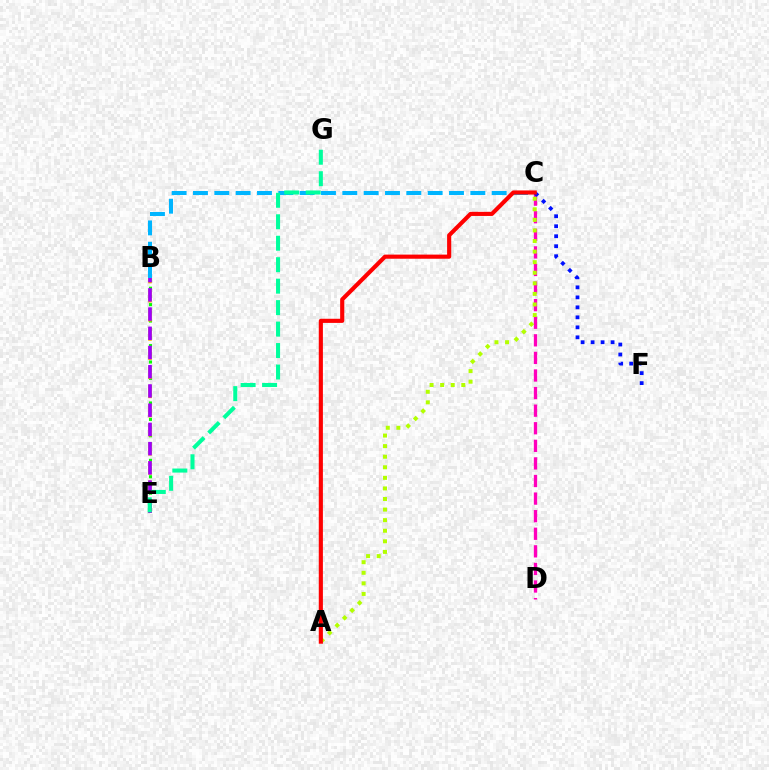{('B', 'E'): [{'color': '#08ff00', 'line_style': 'dotted', 'thickness': 2.23}, {'color': '#ffa500', 'line_style': 'dashed', 'thickness': 2.6}, {'color': '#9b00ff', 'line_style': 'dashed', 'thickness': 2.61}], ('B', 'C'): [{'color': '#00b5ff', 'line_style': 'dashed', 'thickness': 2.9}], ('C', 'D'): [{'color': '#ff00bd', 'line_style': 'dashed', 'thickness': 2.39}], ('C', 'F'): [{'color': '#0010ff', 'line_style': 'dotted', 'thickness': 2.72}], ('A', 'C'): [{'color': '#b3ff00', 'line_style': 'dotted', 'thickness': 2.87}, {'color': '#ff0000', 'line_style': 'solid', 'thickness': 2.97}], ('E', 'G'): [{'color': '#00ff9d', 'line_style': 'dashed', 'thickness': 2.92}]}